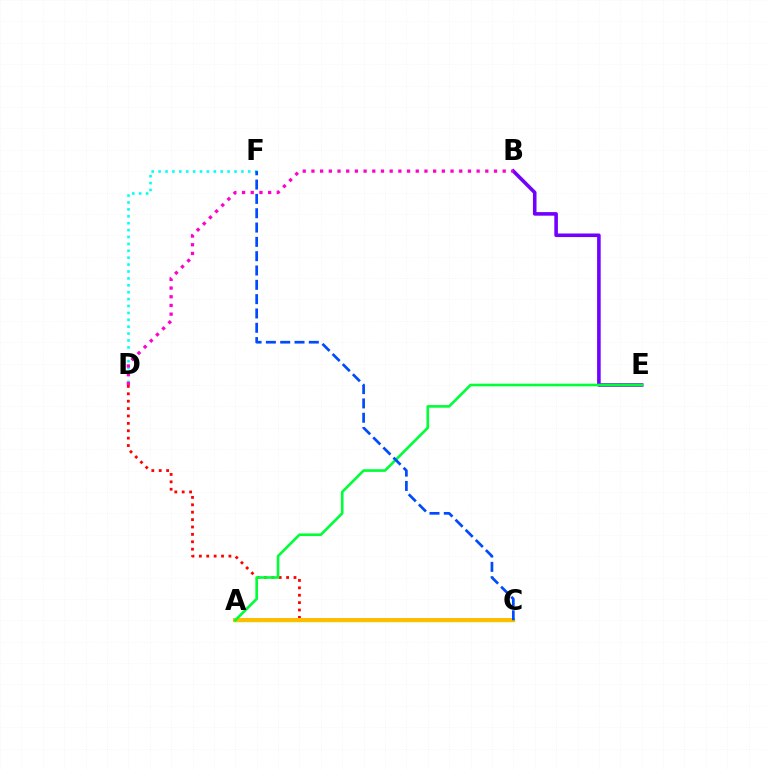{('B', 'E'): [{'color': '#7200ff', 'line_style': 'solid', 'thickness': 2.58}], ('D', 'F'): [{'color': '#00fff6', 'line_style': 'dotted', 'thickness': 1.87}], ('A', 'C'): [{'color': '#84ff00', 'line_style': 'solid', 'thickness': 2.5}, {'color': '#ffbd00', 'line_style': 'solid', 'thickness': 2.87}], ('C', 'D'): [{'color': '#ff0000', 'line_style': 'dotted', 'thickness': 2.01}], ('A', 'E'): [{'color': '#00ff39', 'line_style': 'solid', 'thickness': 1.9}], ('B', 'D'): [{'color': '#ff00cf', 'line_style': 'dotted', 'thickness': 2.36}], ('C', 'F'): [{'color': '#004bff', 'line_style': 'dashed', 'thickness': 1.95}]}